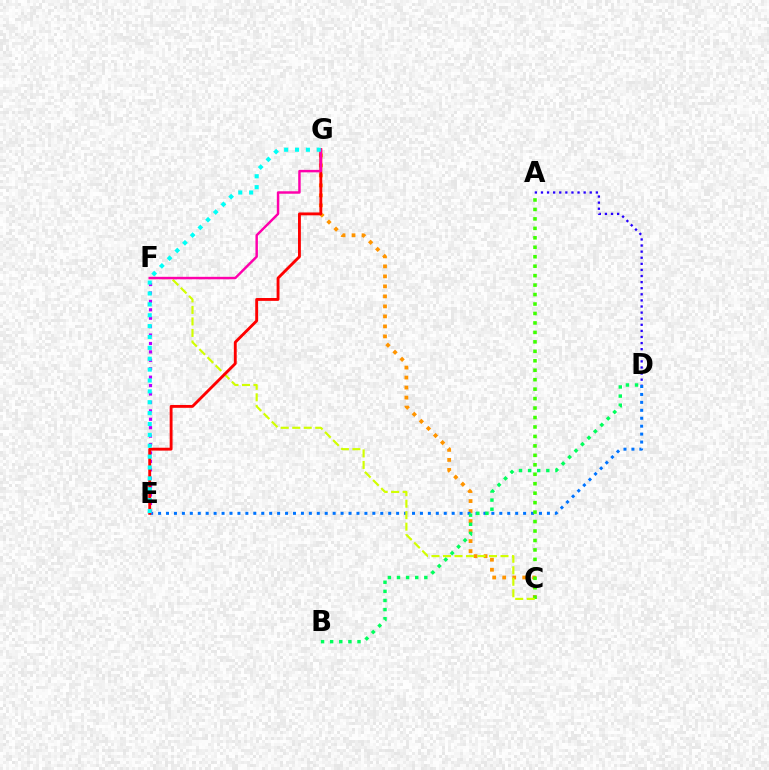{('C', 'G'): [{'color': '#ff9400', 'line_style': 'dotted', 'thickness': 2.72}], ('D', 'E'): [{'color': '#0074ff', 'line_style': 'dotted', 'thickness': 2.16}], ('A', 'C'): [{'color': '#3dff00', 'line_style': 'dotted', 'thickness': 2.57}], ('B', 'D'): [{'color': '#00ff5c', 'line_style': 'dotted', 'thickness': 2.48}], ('C', 'F'): [{'color': '#d1ff00', 'line_style': 'dashed', 'thickness': 1.56}], ('A', 'D'): [{'color': '#2500ff', 'line_style': 'dotted', 'thickness': 1.66}], ('E', 'F'): [{'color': '#b900ff', 'line_style': 'dotted', 'thickness': 2.29}], ('E', 'G'): [{'color': '#ff0000', 'line_style': 'solid', 'thickness': 2.06}, {'color': '#00fff6', 'line_style': 'dotted', 'thickness': 2.96}], ('F', 'G'): [{'color': '#ff00ac', 'line_style': 'solid', 'thickness': 1.77}]}